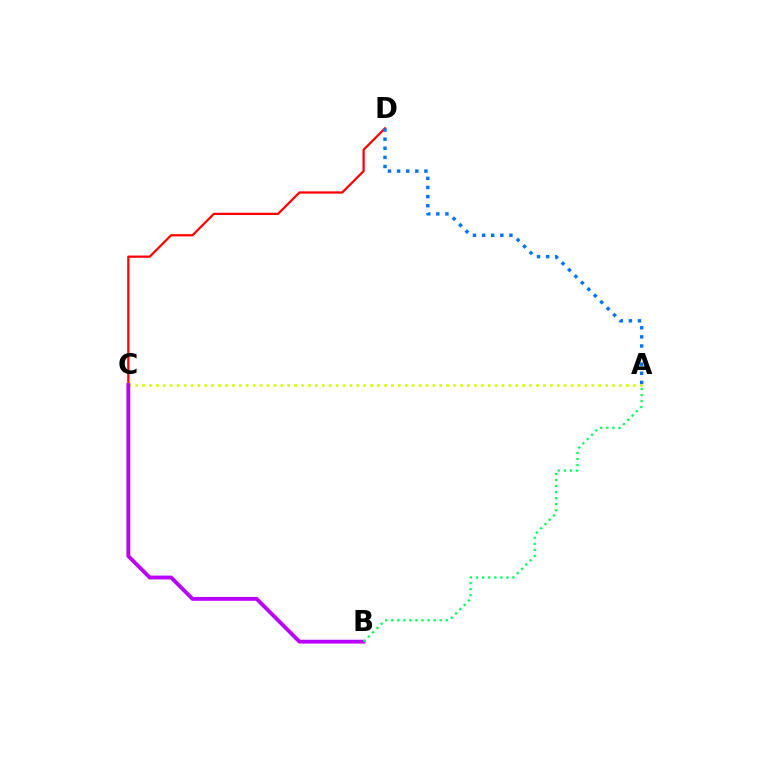{('C', 'D'): [{'color': '#ff0000', 'line_style': 'solid', 'thickness': 1.61}], ('A', 'C'): [{'color': '#d1ff00', 'line_style': 'dotted', 'thickness': 1.88}], ('B', 'C'): [{'color': '#b900ff', 'line_style': 'solid', 'thickness': 2.77}], ('A', 'B'): [{'color': '#00ff5c', 'line_style': 'dotted', 'thickness': 1.65}], ('A', 'D'): [{'color': '#0074ff', 'line_style': 'dotted', 'thickness': 2.48}]}